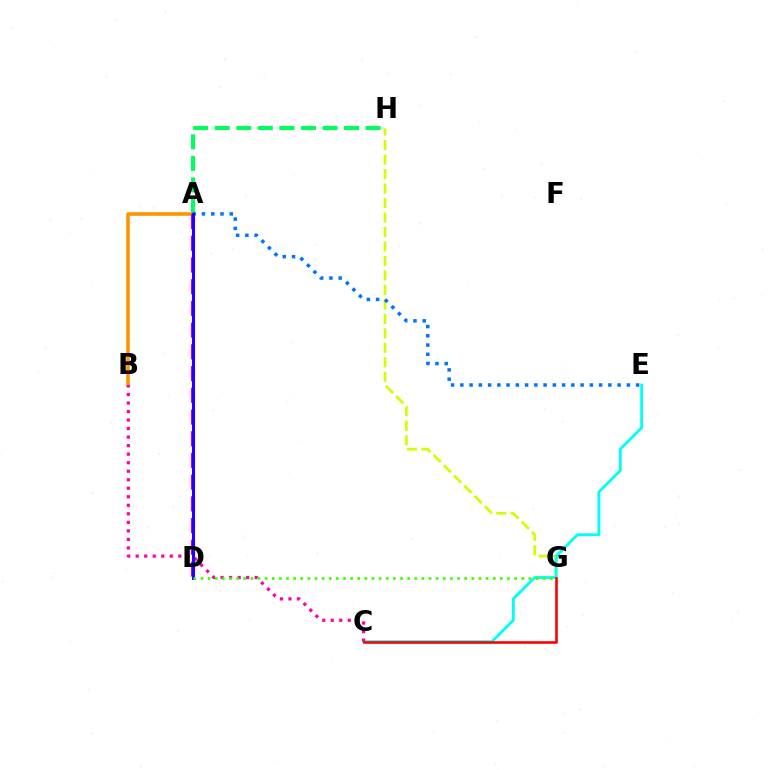{('G', 'H'): [{'color': '#d1ff00', 'line_style': 'dashed', 'thickness': 1.97}], ('C', 'E'): [{'color': '#00fff6', 'line_style': 'solid', 'thickness': 2.06}], ('A', 'H'): [{'color': '#00ff5c', 'line_style': 'dashed', 'thickness': 2.93}], ('A', 'B'): [{'color': '#ff9400', 'line_style': 'solid', 'thickness': 2.59}], ('A', 'E'): [{'color': '#0074ff', 'line_style': 'dotted', 'thickness': 2.51}], ('B', 'C'): [{'color': '#ff00ac', 'line_style': 'dotted', 'thickness': 2.32}], ('A', 'D'): [{'color': '#b900ff', 'line_style': 'dashed', 'thickness': 2.95}, {'color': '#2500ff', 'line_style': 'solid', 'thickness': 2.17}], ('C', 'G'): [{'color': '#ff0000', 'line_style': 'solid', 'thickness': 1.87}], ('D', 'G'): [{'color': '#3dff00', 'line_style': 'dotted', 'thickness': 1.94}]}